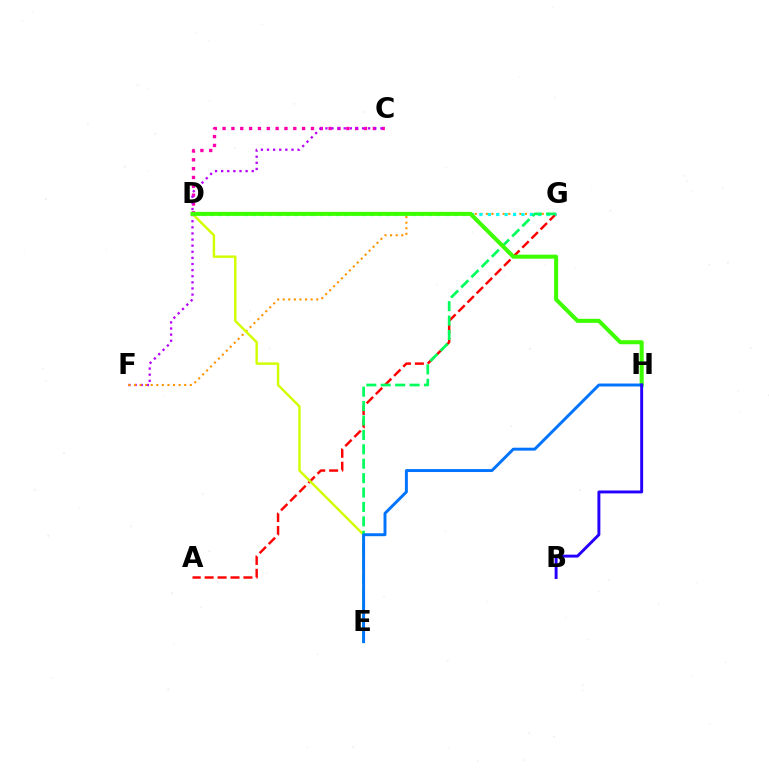{('C', 'D'): [{'color': '#ff00ac', 'line_style': 'dotted', 'thickness': 2.4}], ('C', 'F'): [{'color': '#b900ff', 'line_style': 'dotted', 'thickness': 1.66}], ('F', 'G'): [{'color': '#ff9400', 'line_style': 'dotted', 'thickness': 1.52}], ('A', 'G'): [{'color': '#ff0000', 'line_style': 'dashed', 'thickness': 1.76}], ('D', 'E'): [{'color': '#d1ff00', 'line_style': 'solid', 'thickness': 1.75}], ('D', 'G'): [{'color': '#00fff6', 'line_style': 'dotted', 'thickness': 2.28}], ('E', 'G'): [{'color': '#00ff5c', 'line_style': 'dashed', 'thickness': 1.96}], ('D', 'H'): [{'color': '#3dff00', 'line_style': 'solid', 'thickness': 2.91}], ('E', 'H'): [{'color': '#0074ff', 'line_style': 'solid', 'thickness': 2.12}], ('B', 'H'): [{'color': '#2500ff', 'line_style': 'solid', 'thickness': 2.1}]}